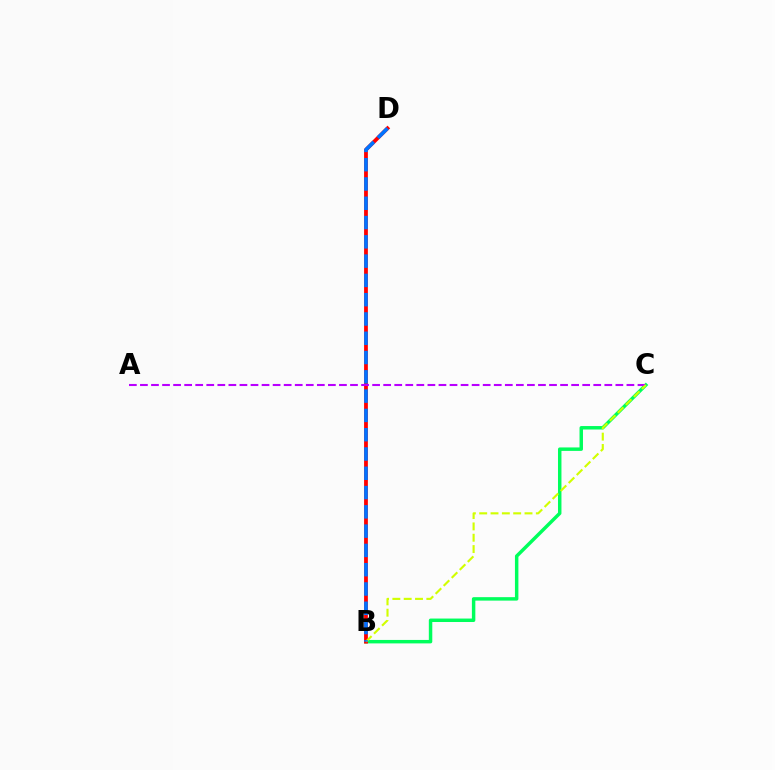{('B', 'C'): [{'color': '#00ff5c', 'line_style': 'solid', 'thickness': 2.49}, {'color': '#d1ff00', 'line_style': 'dashed', 'thickness': 1.54}], ('B', 'D'): [{'color': '#ff0000', 'line_style': 'solid', 'thickness': 2.73}, {'color': '#0074ff', 'line_style': 'dashed', 'thickness': 2.62}], ('A', 'C'): [{'color': '#b900ff', 'line_style': 'dashed', 'thickness': 1.5}]}